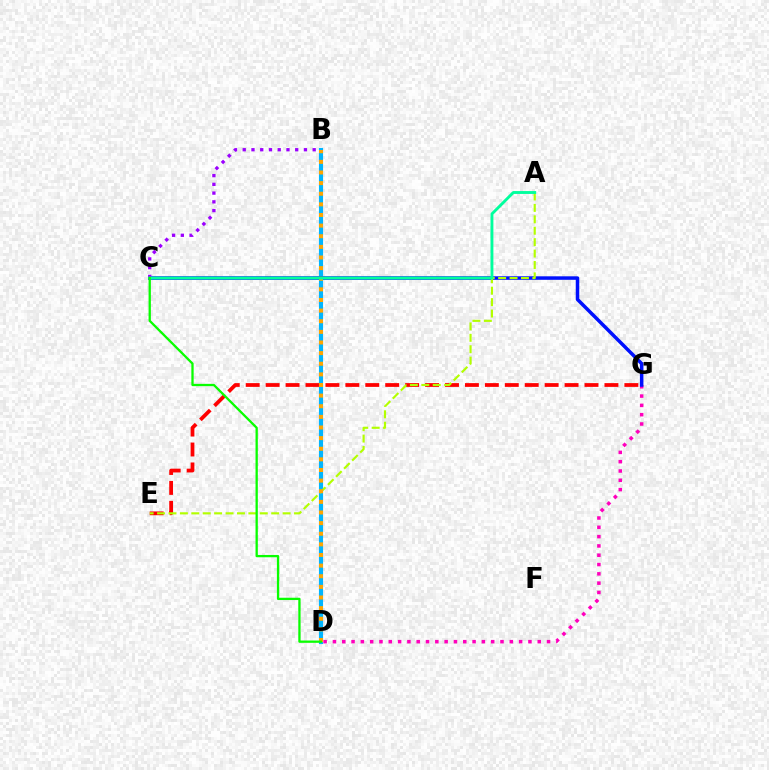{('E', 'G'): [{'color': '#ff0000', 'line_style': 'dashed', 'thickness': 2.71}], ('B', 'D'): [{'color': '#00b5ff', 'line_style': 'solid', 'thickness': 2.98}, {'color': '#ffa500', 'line_style': 'dotted', 'thickness': 2.89}], ('D', 'G'): [{'color': '#ff00bd', 'line_style': 'dotted', 'thickness': 2.53}], ('C', 'G'): [{'color': '#0010ff', 'line_style': 'solid', 'thickness': 2.52}], ('B', 'C'): [{'color': '#9b00ff', 'line_style': 'dotted', 'thickness': 2.38}], ('A', 'E'): [{'color': '#b3ff00', 'line_style': 'dashed', 'thickness': 1.55}], ('A', 'C'): [{'color': '#00ff9d', 'line_style': 'solid', 'thickness': 2.07}], ('C', 'D'): [{'color': '#08ff00', 'line_style': 'solid', 'thickness': 1.65}]}